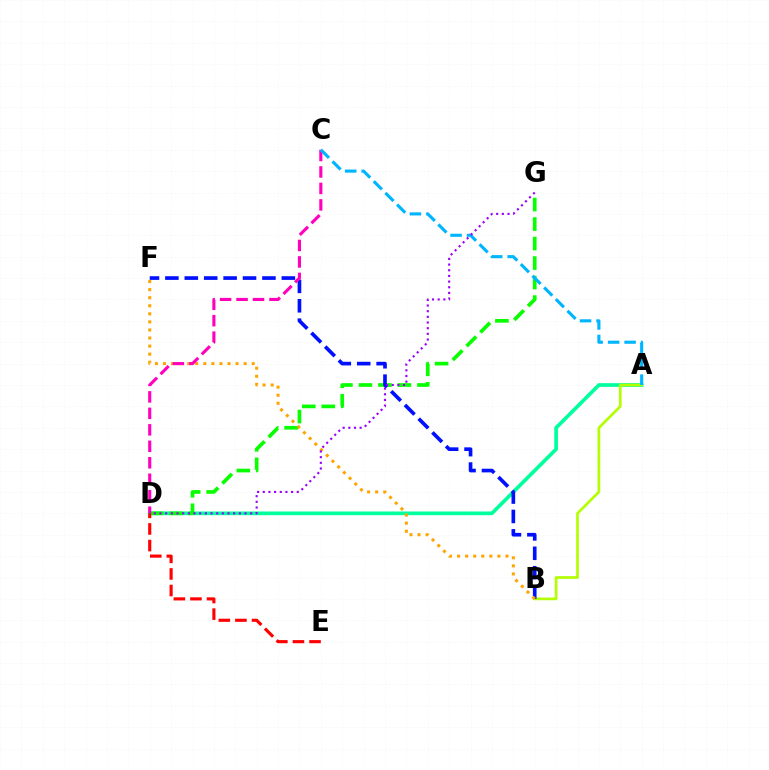{('A', 'D'): [{'color': '#00ff9d', 'line_style': 'solid', 'thickness': 2.66}], ('A', 'B'): [{'color': '#b3ff00', 'line_style': 'solid', 'thickness': 1.93}], ('D', 'G'): [{'color': '#08ff00', 'line_style': 'dashed', 'thickness': 2.65}, {'color': '#9b00ff', 'line_style': 'dotted', 'thickness': 1.54}], ('B', 'F'): [{'color': '#0010ff', 'line_style': 'dashed', 'thickness': 2.64}, {'color': '#ffa500', 'line_style': 'dotted', 'thickness': 2.19}], ('C', 'D'): [{'color': '#ff00bd', 'line_style': 'dashed', 'thickness': 2.24}], ('D', 'E'): [{'color': '#ff0000', 'line_style': 'dashed', 'thickness': 2.25}], ('A', 'C'): [{'color': '#00b5ff', 'line_style': 'dashed', 'thickness': 2.24}]}